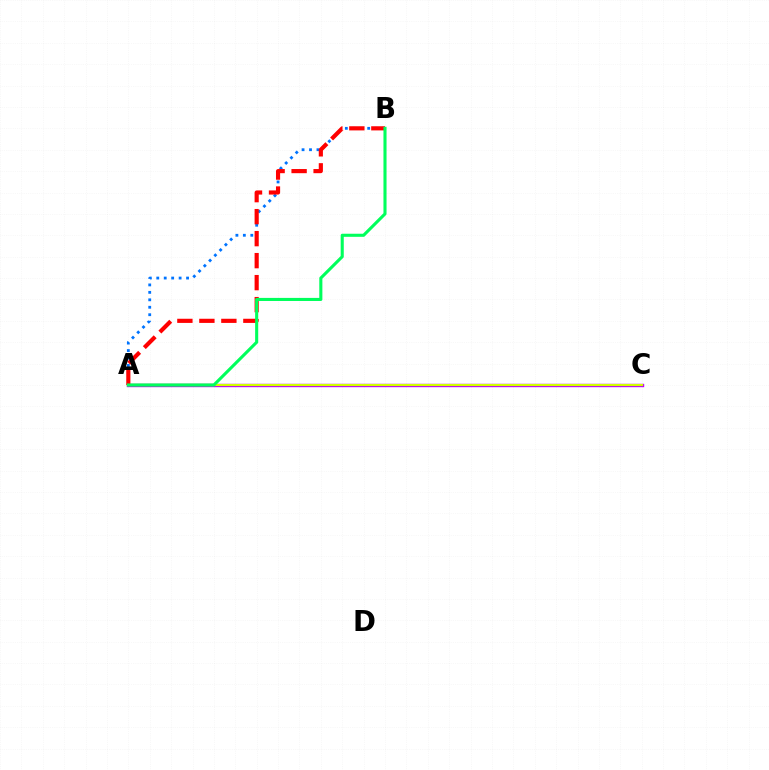{('A', 'C'): [{'color': '#b900ff', 'line_style': 'solid', 'thickness': 2.42}, {'color': '#d1ff00', 'line_style': 'solid', 'thickness': 1.57}], ('A', 'B'): [{'color': '#0074ff', 'line_style': 'dotted', 'thickness': 2.02}, {'color': '#ff0000', 'line_style': 'dashed', 'thickness': 2.99}, {'color': '#00ff5c', 'line_style': 'solid', 'thickness': 2.22}]}